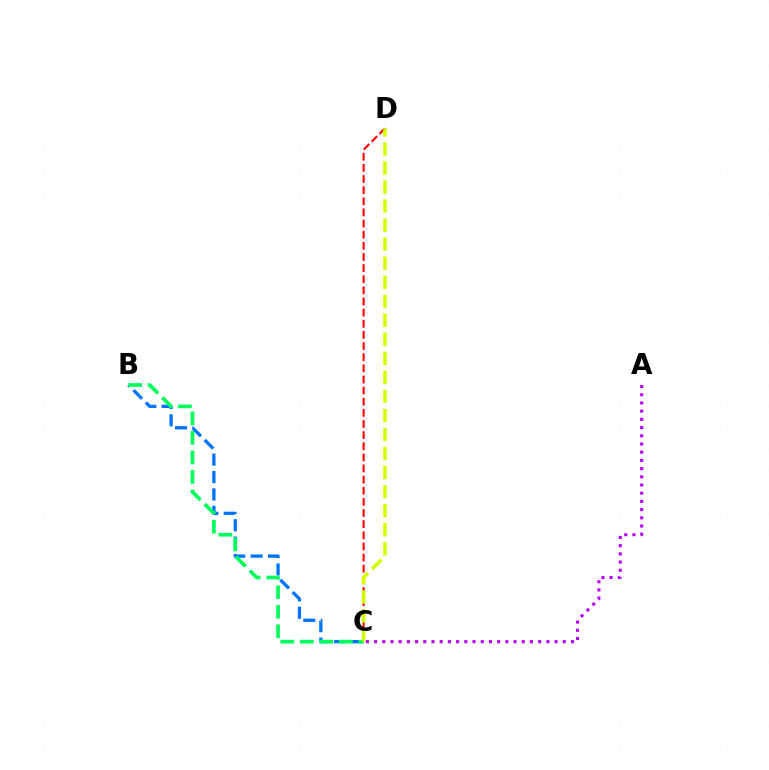{('A', 'C'): [{'color': '#b900ff', 'line_style': 'dotted', 'thickness': 2.23}], ('B', 'C'): [{'color': '#0074ff', 'line_style': 'dashed', 'thickness': 2.36}, {'color': '#00ff5c', 'line_style': 'dashed', 'thickness': 2.65}], ('C', 'D'): [{'color': '#ff0000', 'line_style': 'dashed', 'thickness': 1.51}, {'color': '#d1ff00', 'line_style': 'dashed', 'thickness': 2.59}]}